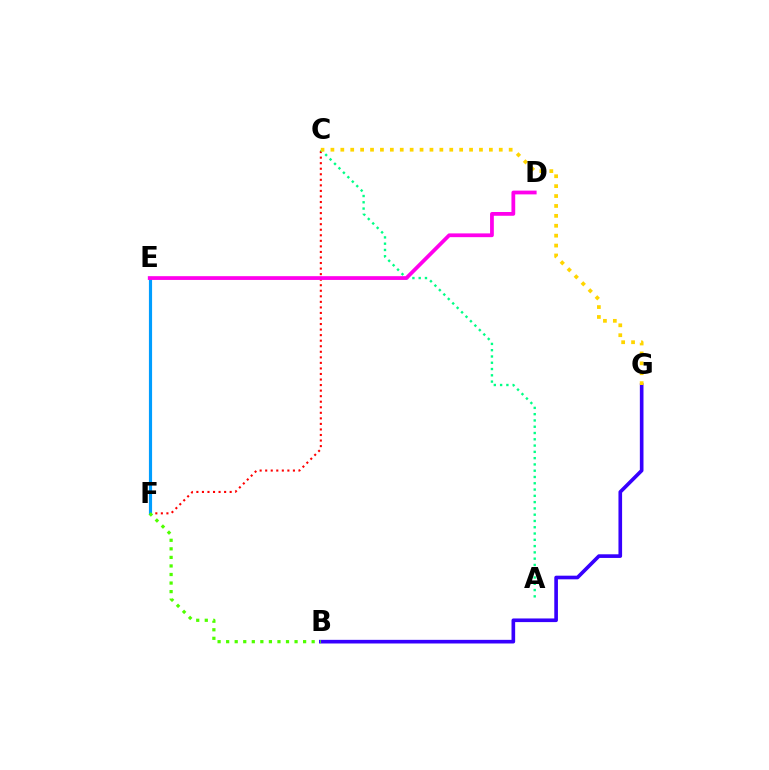{('C', 'F'): [{'color': '#ff0000', 'line_style': 'dotted', 'thickness': 1.51}], ('E', 'F'): [{'color': '#009eff', 'line_style': 'solid', 'thickness': 2.27}], ('B', 'G'): [{'color': '#3700ff', 'line_style': 'solid', 'thickness': 2.62}], ('A', 'C'): [{'color': '#00ff86', 'line_style': 'dotted', 'thickness': 1.71}], ('C', 'G'): [{'color': '#ffd500', 'line_style': 'dotted', 'thickness': 2.69}], ('B', 'F'): [{'color': '#4fff00', 'line_style': 'dotted', 'thickness': 2.32}], ('D', 'E'): [{'color': '#ff00ed', 'line_style': 'solid', 'thickness': 2.71}]}